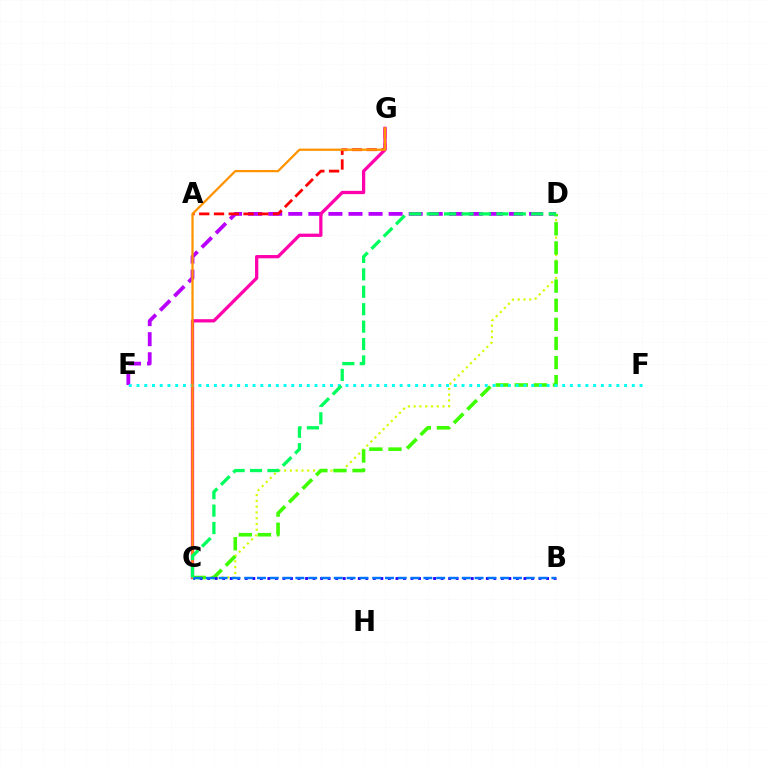{('D', 'E'): [{'color': '#b900ff', 'line_style': 'dashed', 'thickness': 2.73}], ('A', 'G'): [{'color': '#ff0000', 'line_style': 'dashed', 'thickness': 2.0}], ('C', 'D'): [{'color': '#d1ff00', 'line_style': 'dotted', 'thickness': 1.57}, {'color': '#3dff00', 'line_style': 'dashed', 'thickness': 2.6}, {'color': '#00ff5c', 'line_style': 'dashed', 'thickness': 2.37}], ('C', 'G'): [{'color': '#ff00ac', 'line_style': 'solid', 'thickness': 2.36}, {'color': '#ff9400', 'line_style': 'solid', 'thickness': 1.63}], ('E', 'F'): [{'color': '#00fff6', 'line_style': 'dotted', 'thickness': 2.1}], ('B', 'C'): [{'color': '#2500ff', 'line_style': 'dotted', 'thickness': 2.05}, {'color': '#0074ff', 'line_style': 'dashed', 'thickness': 1.74}]}